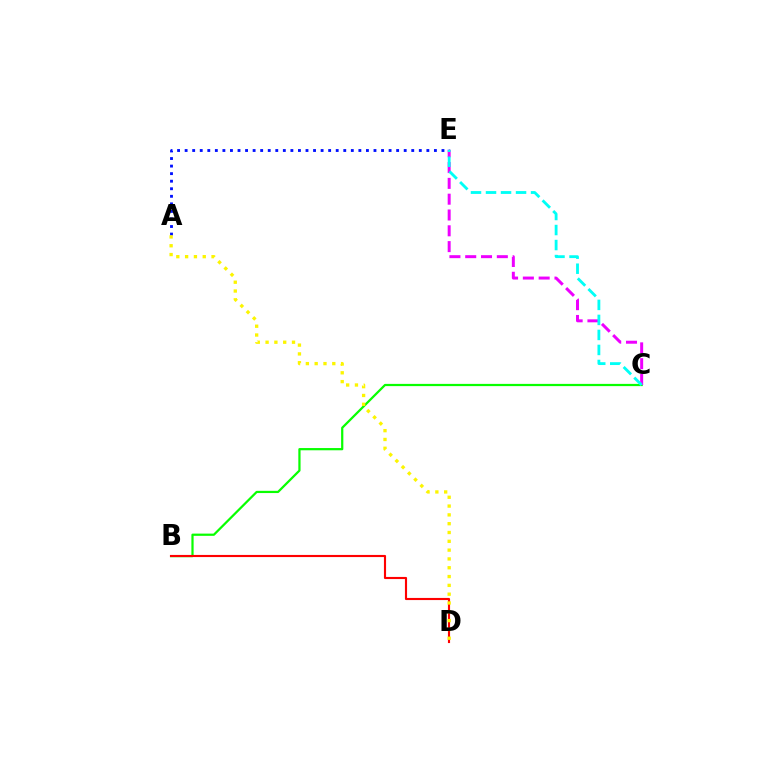{('A', 'E'): [{'color': '#0010ff', 'line_style': 'dotted', 'thickness': 2.05}], ('B', 'C'): [{'color': '#08ff00', 'line_style': 'solid', 'thickness': 1.61}], ('C', 'E'): [{'color': '#ee00ff', 'line_style': 'dashed', 'thickness': 2.15}, {'color': '#00fff6', 'line_style': 'dashed', 'thickness': 2.04}], ('B', 'D'): [{'color': '#ff0000', 'line_style': 'solid', 'thickness': 1.53}], ('A', 'D'): [{'color': '#fcf500', 'line_style': 'dotted', 'thickness': 2.39}]}